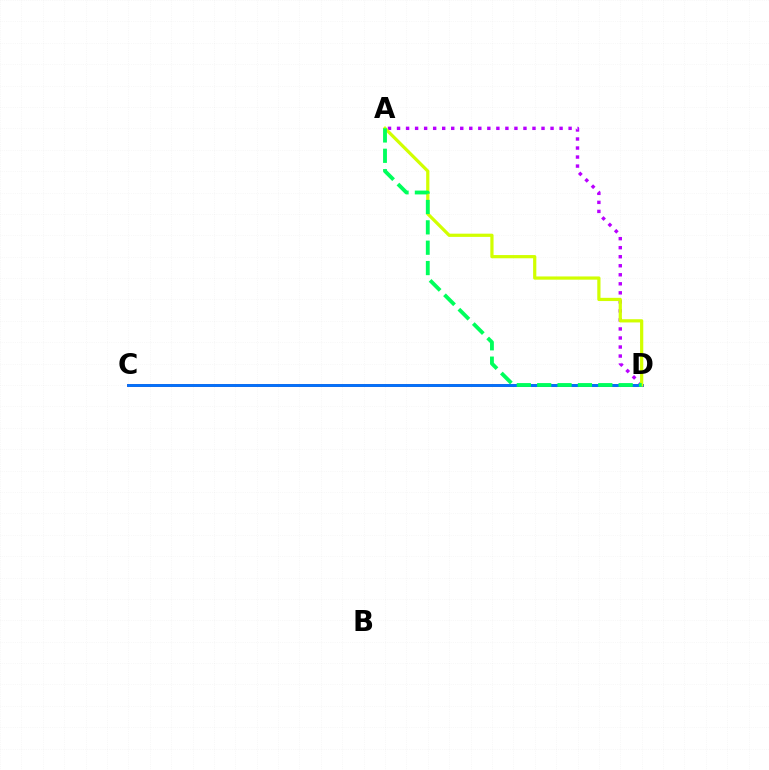{('A', 'D'): [{'color': '#b900ff', 'line_style': 'dotted', 'thickness': 2.45}, {'color': '#d1ff00', 'line_style': 'solid', 'thickness': 2.32}, {'color': '#00ff5c', 'line_style': 'dashed', 'thickness': 2.77}], ('C', 'D'): [{'color': '#ff0000', 'line_style': 'solid', 'thickness': 2.05}, {'color': '#0074ff', 'line_style': 'solid', 'thickness': 2.06}]}